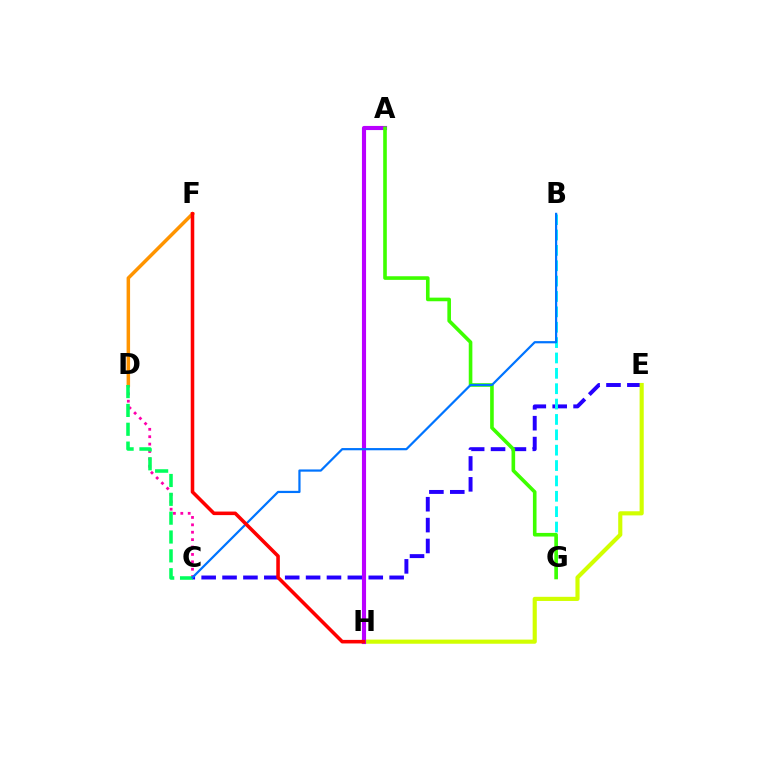{('C', 'E'): [{'color': '#2500ff', 'line_style': 'dashed', 'thickness': 2.84}], ('D', 'F'): [{'color': '#ff9400', 'line_style': 'solid', 'thickness': 2.52}], ('B', 'G'): [{'color': '#00fff6', 'line_style': 'dashed', 'thickness': 2.09}], ('E', 'H'): [{'color': '#d1ff00', 'line_style': 'solid', 'thickness': 2.98}], ('A', 'H'): [{'color': '#b900ff', 'line_style': 'solid', 'thickness': 2.97}], ('C', 'D'): [{'color': '#ff00ac', 'line_style': 'dotted', 'thickness': 2.01}, {'color': '#00ff5c', 'line_style': 'dashed', 'thickness': 2.56}], ('A', 'G'): [{'color': '#3dff00', 'line_style': 'solid', 'thickness': 2.6}], ('B', 'C'): [{'color': '#0074ff', 'line_style': 'solid', 'thickness': 1.6}], ('F', 'H'): [{'color': '#ff0000', 'line_style': 'solid', 'thickness': 2.56}]}